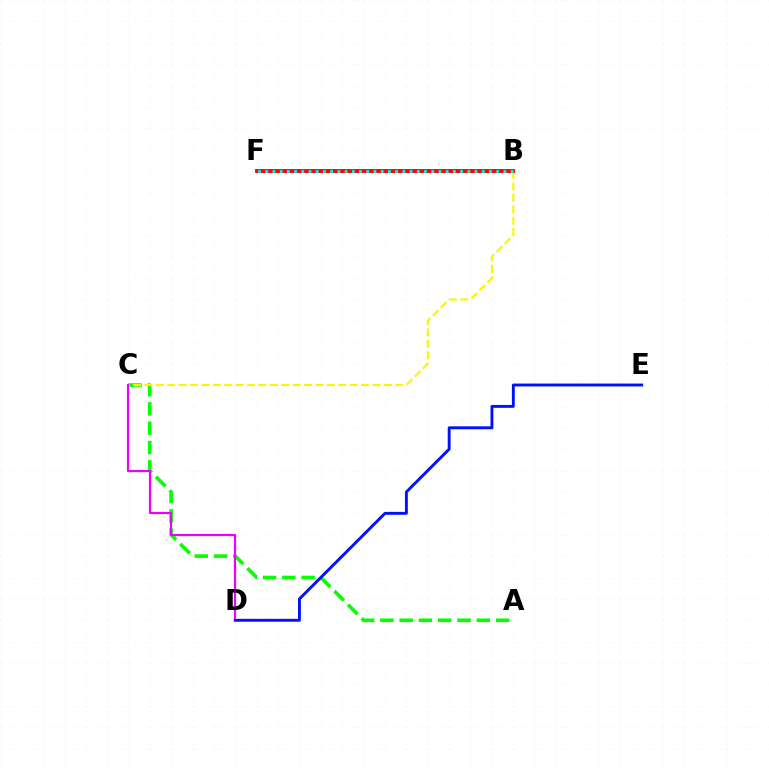{('A', 'C'): [{'color': '#08ff00', 'line_style': 'dashed', 'thickness': 2.62}], ('B', 'C'): [{'color': '#fcf500', 'line_style': 'dashed', 'thickness': 1.55}], ('B', 'F'): [{'color': '#ff0000', 'line_style': 'solid', 'thickness': 2.78}, {'color': '#00fff6', 'line_style': 'dotted', 'thickness': 1.96}], ('C', 'D'): [{'color': '#ee00ff', 'line_style': 'solid', 'thickness': 1.59}], ('D', 'E'): [{'color': '#0010ff', 'line_style': 'solid', 'thickness': 2.08}]}